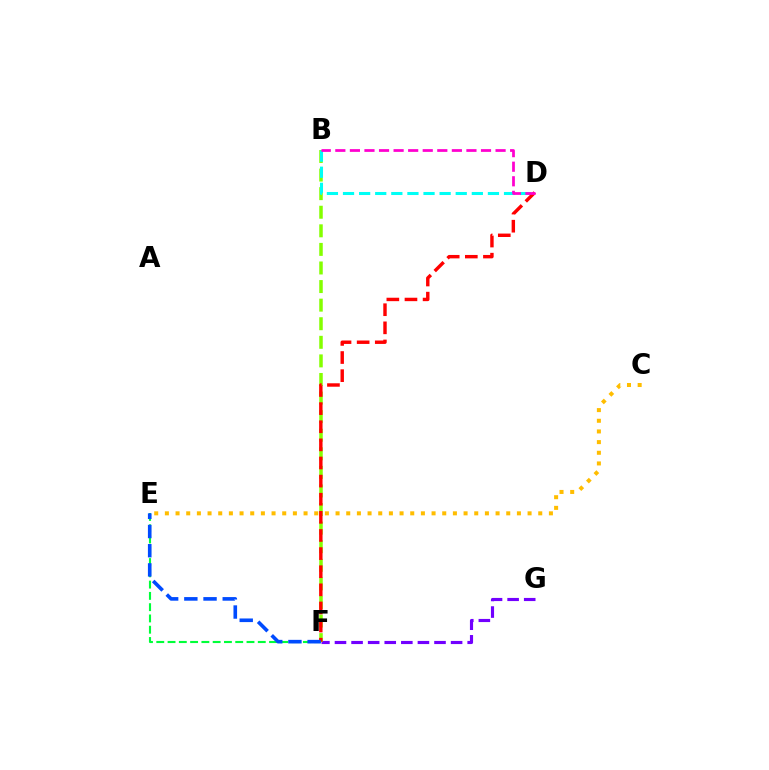{('F', 'G'): [{'color': '#7200ff', 'line_style': 'dashed', 'thickness': 2.25}], ('E', 'F'): [{'color': '#00ff39', 'line_style': 'dashed', 'thickness': 1.53}, {'color': '#004bff', 'line_style': 'dashed', 'thickness': 2.61}], ('B', 'F'): [{'color': '#84ff00', 'line_style': 'dashed', 'thickness': 2.52}], ('B', 'D'): [{'color': '#00fff6', 'line_style': 'dashed', 'thickness': 2.19}, {'color': '#ff00cf', 'line_style': 'dashed', 'thickness': 1.98}], ('D', 'F'): [{'color': '#ff0000', 'line_style': 'dashed', 'thickness': 2.46}], ('C', 'E'): [{'color': '#ffbd00', 'line_style': 'dotted', 'thickness': 2.9}]}